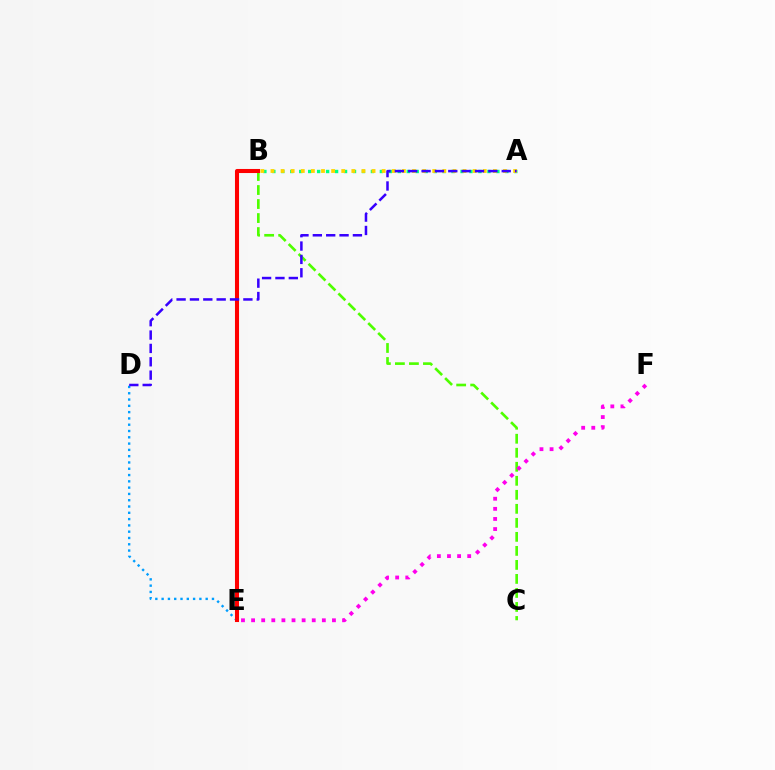{('D', 'E'): [{'color': '#009eff', 'line_style': 'dotted', 'thickness': 1.71}], ('B', 'C'): [{'color': '#4fff00', 'line_style': 'dashed', 'thickness': 1.9}], ('A', 'B'): [{'color': '#00ff86', 'line_style': 'dotted', 'thickness': 2.43}, {'color': '#ffd500', 'line_style': 'dotted', 'thickness': 2.75}], ('B', 'E'): [{'color': '#ff0000', 'line_style': 'solid', 'thickness': 2.92}], ('E', 'F'): [{'color': '#ff00ed', 'line_style': 'dotted', 'thickness': 2.75}], ('A', 'D'): [{'color': '#3700ff', 'line_style': 'dashed', 'thickness': 1.82}]}